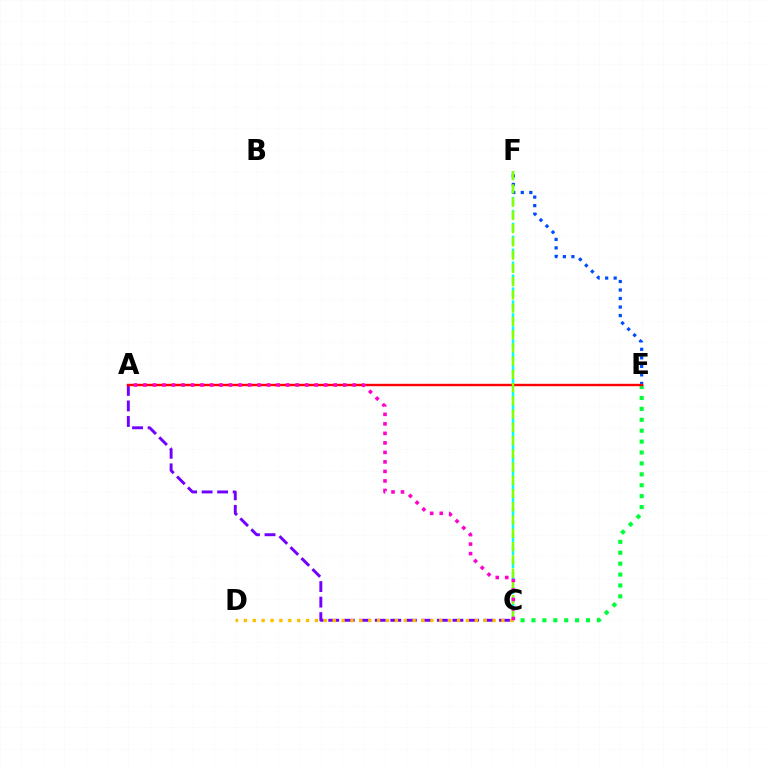{('C', 'F'): [{'color': '#00fff6', 'line_style': 'dashed', 'thickness': 1.76}, {'color': '#84ff00', 'line_style': 'dashed', 'thickness': 1.8}], ('A', 'C'): [{'color': '#7200ff', 'line_style': 'dashed', 'thickness': 2.11}, {'color': '#ff00cf', 'line_style': 'dotted', 'thickness': 2.58}], ('E', 'F'): [{'color': '#004bff', 'line_style': 'dotted', 'thickness': 2.32}], ('C', 'E'): [{'color': '#00ff39', 'line_style': 'dotted', 'thickness': 2.96}], ('A', 'E'): [{'color': '#ff0000', 'line_style': 'solid', 'thickness': 1.73}], ('C', 'D'): [{'color': '#ffbd00', 'line_style': 'dotted', 'thickness': 2.41}]}